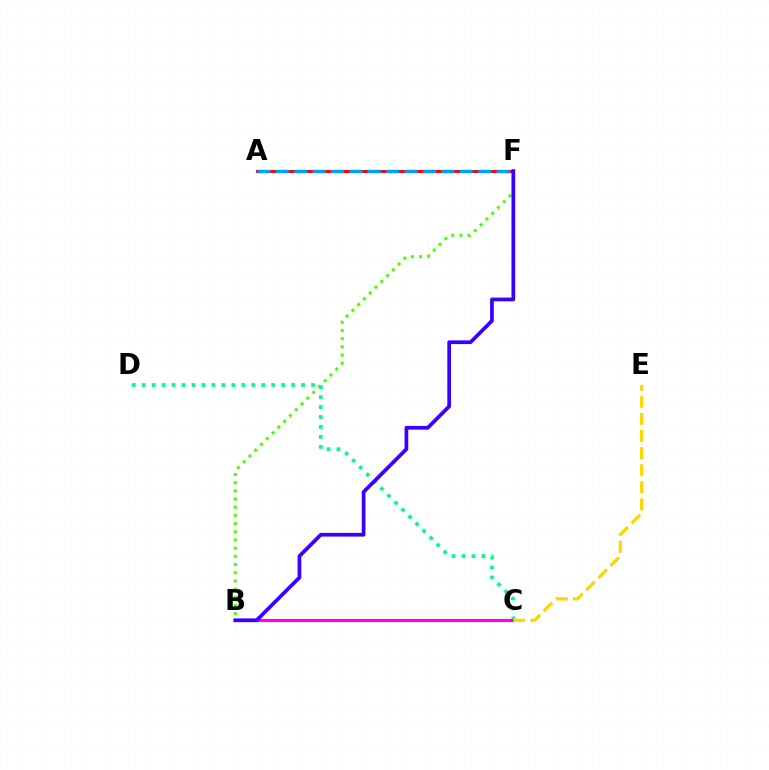{('B', 'F'): [{'color': '#4fff00', 'line_style': 'dotted', 'thickness': 2.22}, {'color': '#3700ff', 'line_style': 'solid', 'thickness': 2.68}], ('A', 'F'): [{'color': '#ff0000', 'line_style': 'solid', 'thickness': 2.1}, {'color': '#009eff', 'line_style': 'dashed', 'thickness': 2.5}], ('C', 'D'): [{'color': '#00ff86', 'line_style': 'dotted', 'thickness': 2.71}], ('B', 'C'): [{'color': '#ff00ed', 'line_style': 'solid', 'thickness': 2.27}], ('C', 'E'): [{'color': '#ffd500', 'line_style': 'dashed', 'thickness': 2.32}]}